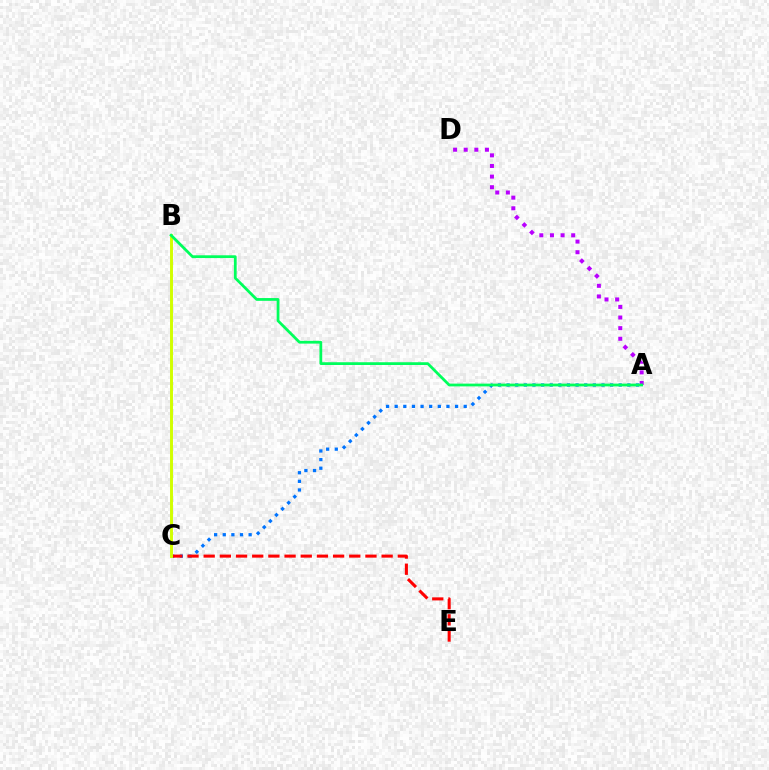{('A', 'C'): [{'color': '#0074ff', 'line_style': 'dotted', 'thickness': 2.34}], ('A', 'D'): [{'color': '#b900ff', 'line_style': 'dotted', 'thickness': 2.88}], ('C', 'E'): [{'color': '#ff0000', 'line_style': 'dashed', 'thickness': 2.2}], ('B', 'C'): [{'color': '#d1ff00', 'line_style': 'solid', 'thickness': 2.12}], ('A', 'B'): [{'color': '#00ff5c', 'line_style': 'solid', 'thickness': 1.99}]}